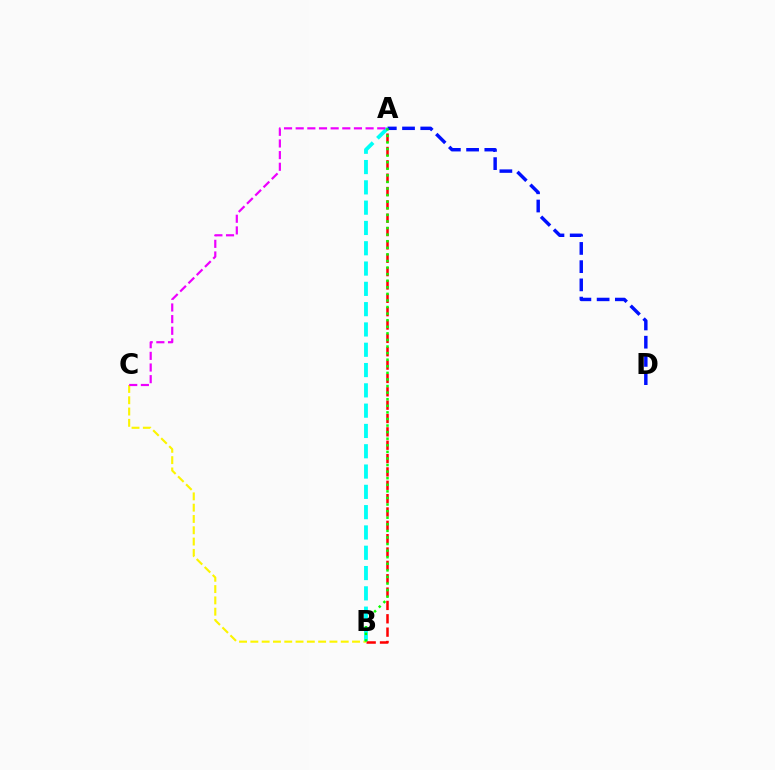{('B', 'C'): [{'color': '#fcf500', 'line_style': 'dashed', 'thickness': 1.53}], ('A', 'B'): [{'color': '#00fff6', 'line_style': 'dashed', 'thickness': 2.76}, {'color': '#ff0000', 'line_style': 'dashed', 'thickness': 1.81}, {'color': '#08ff00', 'line_style': 'dotted', 'thickness': 1.79}], ('A', 'D'): [{'color': '#0010ff', 'line_style': 'dashed', 'thickness': 2.48}], ('A', 'C'): [{'color': '#ee00ff', 'line_style': 'dashed', 'thickness': 1.58}]}